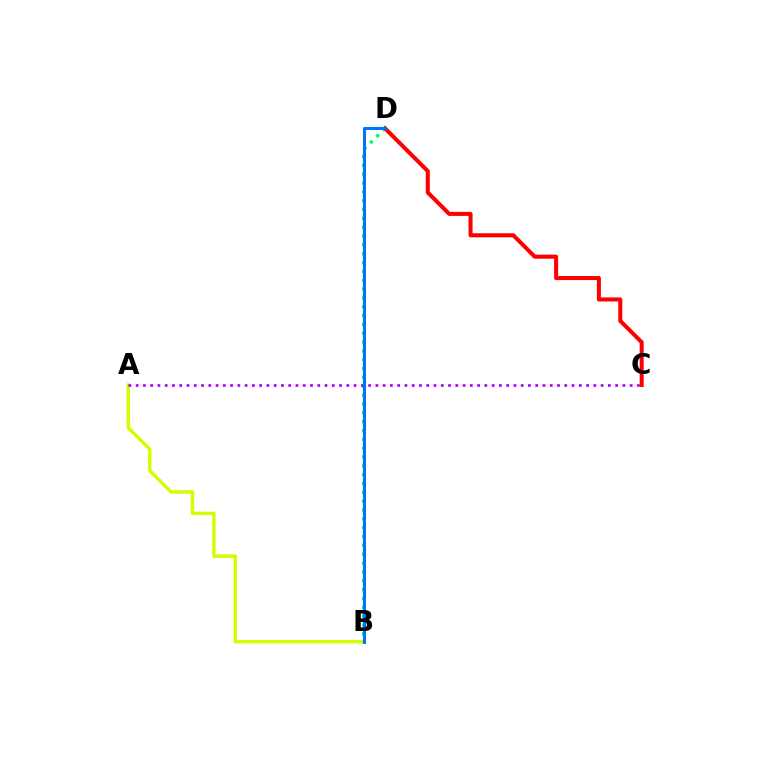{('A', 'B'): [{'color': '#d1ff00', 'line_style': 'solid', 'thickness': 2.46}], ('B', 'D'): [{'color': '#00ff5c', 'line_style': 'dotted', 'thickness': 2.4}, {'color': '#0074ff', 'line_style': 'solid', 'thickness': 2.19}], ('A', 'C'): [{'color': '#b900ff', 'line_style': 'dotted', 'thickness': 1.97}], ('C', 'D'): [{'color': '#ff0000', 'line_style': 'solid', 'thickness': 2.91}]}